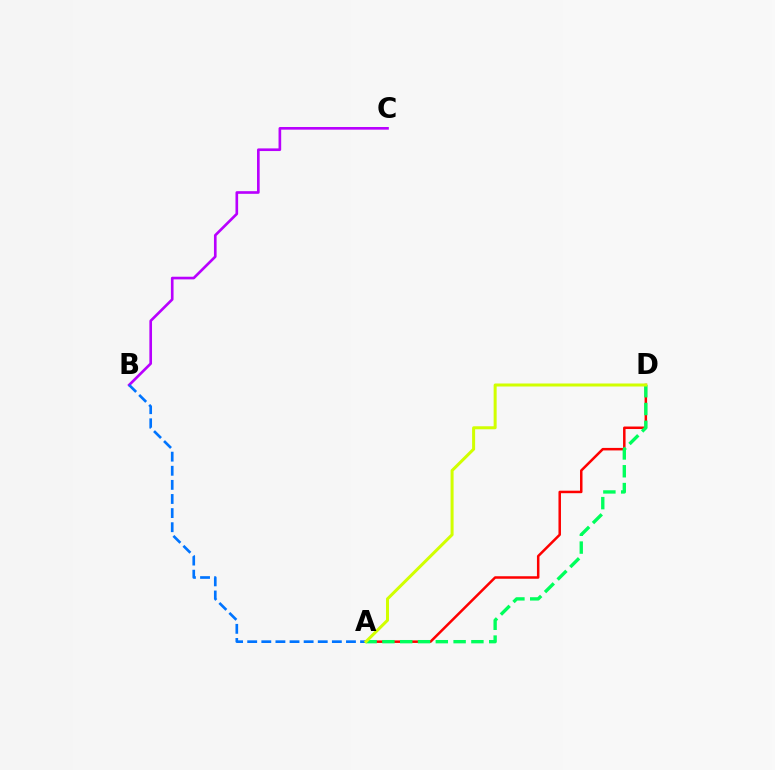{('A', 'D'): [{'color': '#ff0000', 'line_style': 'solid', 'thickness': 1.81}, {'color': '#00ff5c', 'line_style': 'dashed', 'thickness': 2.42}, {'color': '#d1ff00', 'line_style': 'solid', 'thickness': 2.17}], ('B', 'C'): [{'color': '#b900ff', 'line_style': 'solid', 'thickness': 1.91}], ('A', 'B'): [{'color': '#0074ff', 'line_style': 'dashed', 'thickness': 1.92}]}